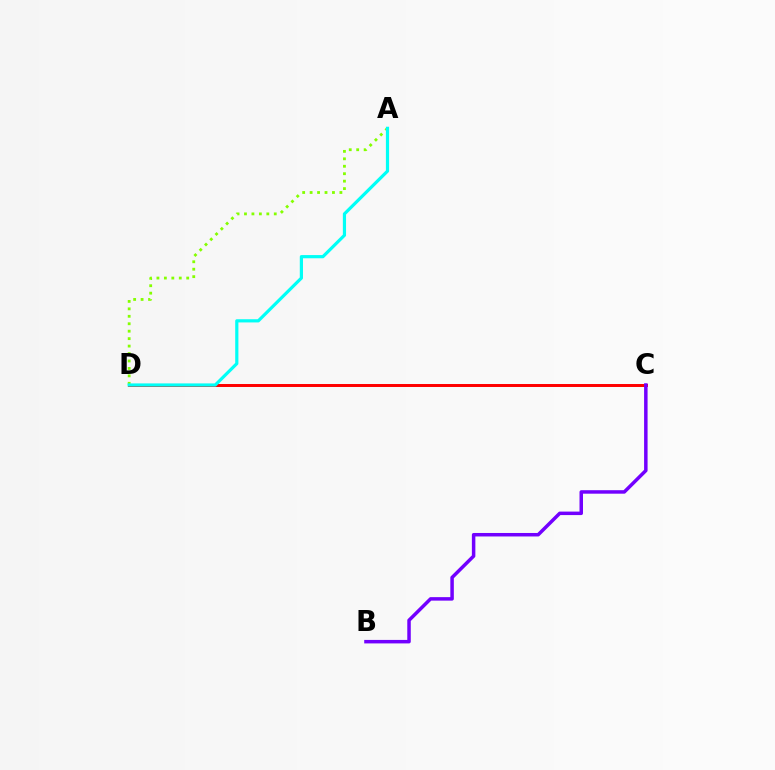{('C', 'D'): [{'color': '#ff0000', 'line_style': 'solid', 'thickness': 2.14}], ('B', 'C'): [{'color': '#7200ff', 'line_style': 'solid', 'thickness': 2.51}], ('A', 'D'): [{'color': '#84ff00', 'line_style': 'dotted', 'thickness': 2.02}, {'color': '#00fff6', 'line_style': 'solid', 'thickness': 2.3}]}